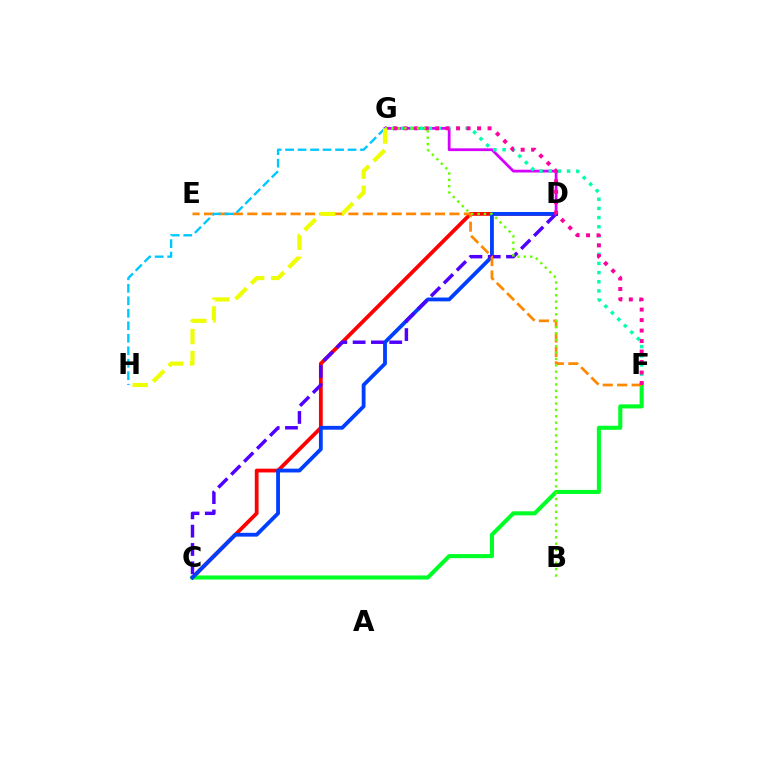{('C', 'D'): [{'color': '#ff0000', 'line_style': 'solid', 'thickness': 2.72}, {'color': '#003fff', 'line_style': 'solid', 'thickness': 2.74}, {'color': '#4f00ff', 'line_style': 'dashed', 'thickness': 2.49}], ('D', 'G'): [{'color': '#d600ff', 'line_style': 'solid', 'thickness': 2.0}], ('C', 'F'): [{'color': '#00ff27', 'line_style': 'solid', 'thickness': 2.94}], ('F', 'G'): [{'color': '#00ffaf', 'line_style': 'dotted', 'thickness': 2.49}, {'color': '#ff00a0', 'line_style': 'dotted', 'thickness': 2.85}], ('E', 'F'): [{'color': '#ff8800', 'line_style': 'dashed', 'thickness': 1.96}], ('B', 'G'): [{'color': '#66ff00', 'line_style': 'dotted', 'thickness': 1.73}], ('G', 'H'): [{'color': '#00c7ff', 'line_style': 'dashed', 'thickness': 1.7}, {'color': '#eeff00', 'line_style': 'dashed', 'thickness': 2.99}]}